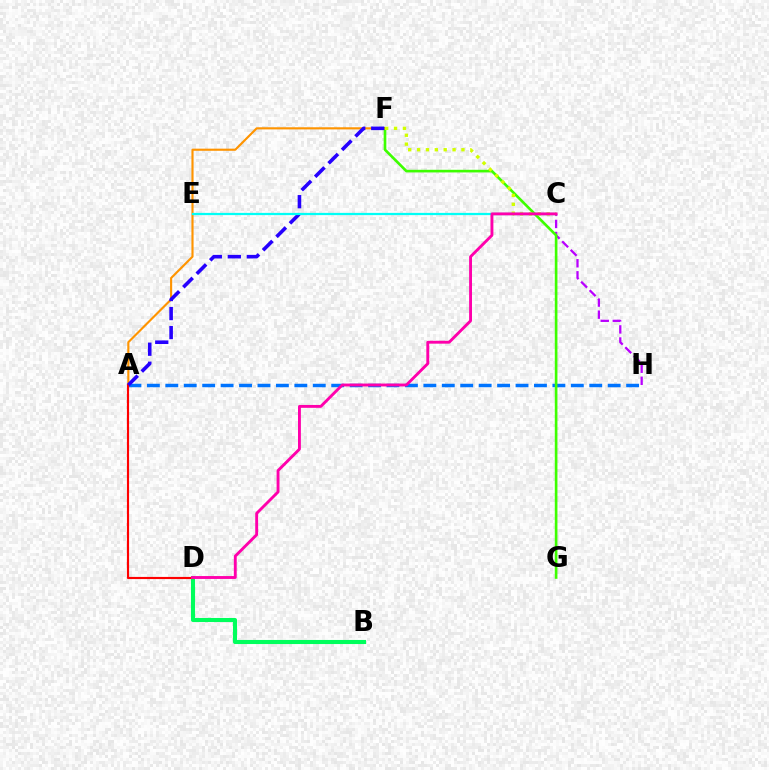{('A', 'H'): [{'color': '#0074ff', 'line_style': 'dashed', 'thickness': 2.5}], ('C', 'H'): [{'color': '#b900ff', 'line_style': 'dashed', 'thickness': 1.64}], ('F', 'G'): [{'color': '#3dff00', 'line_style': 'solid', 'thickness': 1.91}], ('A', 'F'): [{'color': '#ff9400', 'line_style': 'solid', 'thickness': 1.54}, {'color': '#2500ff', 'line_style': 'dashed', 'thickness': 2.58}], ('B', 'D'): [{'color': '#00ff5c', 'line_style': 'solid', 'thickness': 2.94}], ('A', 'D'): [{'color': '#ff0000', 'line_style': 'solid', 'thickness': 1.55}], ('C', 'F'): [{'color': '#d1ff00', 'line_style': 'dotted', 'thickness': 2.41}], ('C', 'E'): [{'color': '#00fff6', 'line_style': 'solid', 'thickness': 1.61}], ('C', 'D'): [{'color': '#ff00ac', 'line_style': 'solid', 'thickness': 2.07}]}